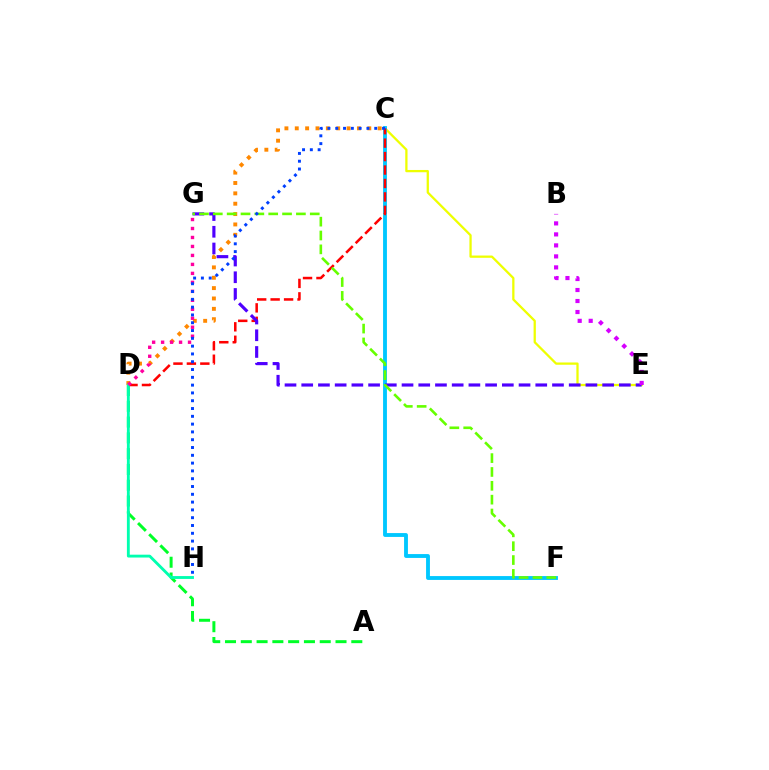{('A', 'D'): [{'color': '#00ff27', 'line_style': 'dashed', 'thickness': 2.14}], ('C', 'D'): [{'color': '#ff8800', 'line_style': 'dotted', 'thickness': 2.82}, {'color': '#ff0000', 'line_style': 'dashed', 'thickness': 1.83}], ('C', 'E'): [{'color': '#eeff00', 'line_style': 'solid', 'thickness': 1.64}], ('C', 'F'): [{'color': '#00c7ff', 'line_style': 'solid', 'thickness': 2.77}], ('E', 'G'): [{'color': '#4f00ff', 'line_style': 'dashed', 'thickness': 2.27}], ('D', 'H'): [{'color': '#00ffaf', 'line_style': 'solid', 'thickness': 2.06}], ('D', 'G'): [{'color': '#ff00a0', 'line_style': 'dotted', 'thickness': 2.44}], ('F', 'G'): [{'color': '#66ff00', 'line_style': 'dashed', 'thickness': 1.88}], ('B', 'E'): [{'color': '#d600ff', 'line_style': 'dotted', 'thickness': 2.99}], ('C', 'H'): [{'color': '#003fff', 'line_style': 'dotted', 'thickness': 2.12}]}